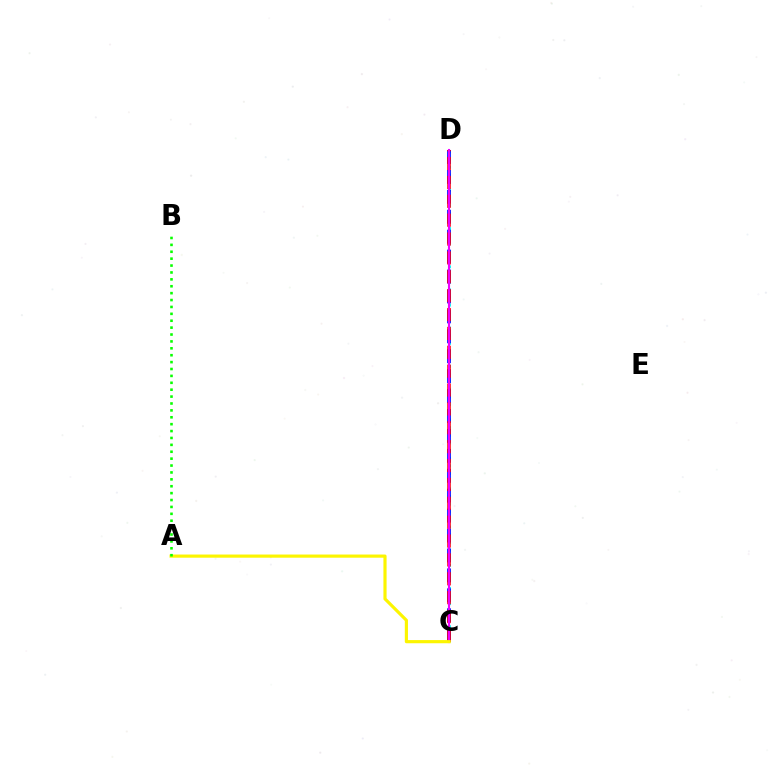{('C', 'D'): [{'color': '#00fff6', 'line_style': 'dotted', 'thickness': 2.08}, {'color': '#0010ff', 'line_style': 'dashed', 'thickness': 2.71}, {'color': '#ff0000', 'line_style': 'dashed', 'thickness': 2.56}, {'color': '#ee00ff', 'line_style': 'solid', 'thickness': 1.51}], ('A', 'C'): [{'color': '#fcf500', 'line_style': 'solid', 'thickness': 2.28}], ('A', 'B'): [{'color': '#08ff00', 'line_style': 'dotted', 'thickness': 1.87}]}